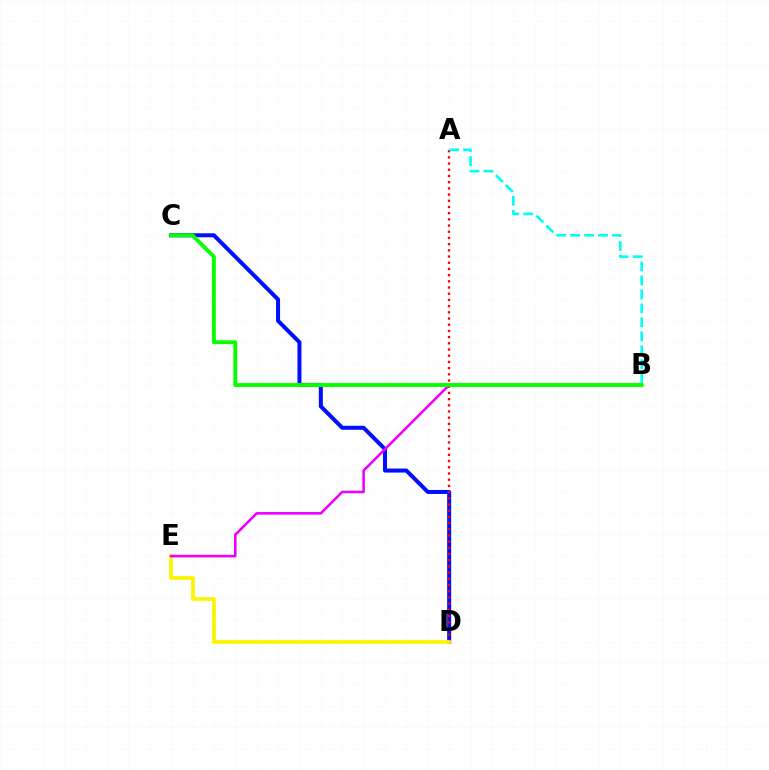{('C', 'D'): [{'color': '#0010ff', 'line_style': 'solid', 'thickness': 2.9}], ('A', 'D'): [{'color': '#ff0000', 'line_style': 'dotted', 'thickness': 1.68}], ('D', 'E'): [{'color': '#fcf500', 'line_style': 'solid', 'thickness': 2.67}], ('A', 'B'): [{'color': '#00fff6', 'line_style': 'dashed', 'thickness': 1.9}], ('B', 'E'): [{'color': '#ee00ff', 'line_style': 'solid', 'thickness': 1.86}], ('B', 'C'): [{'color': '#08ff00', 'line_style': 'solid', 'thickness': 2.78}]}